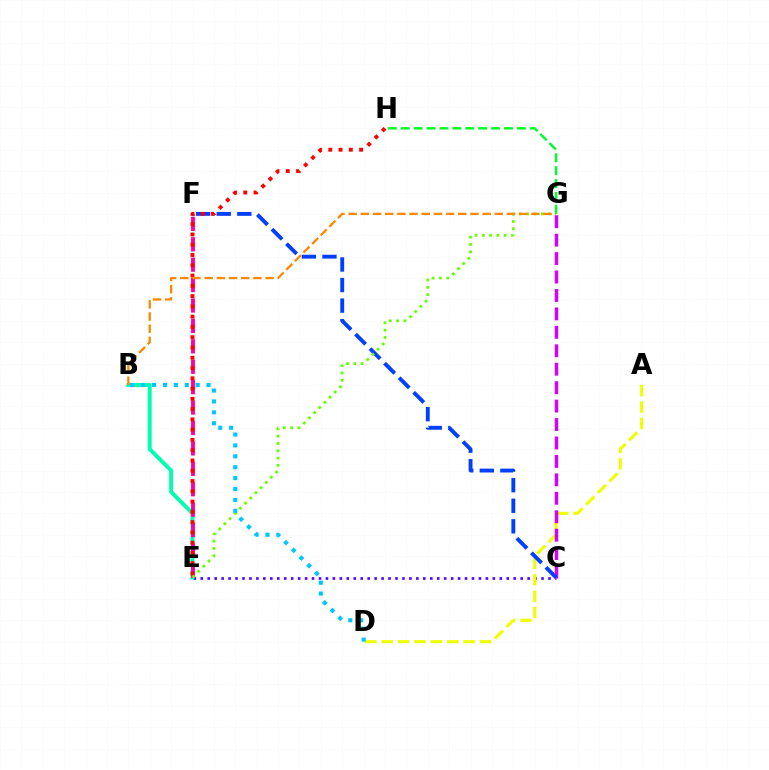{('G', 'H'): [{'color': '#00ff27', 'line_style': 'dashed', 'thickness': 1.75}], ('C', 'E'): [{'color': '#4f00ff', 'line_style': 'dotted', 'thickness': 1.89}], ('A', 'D'): [{'color': '#eeff00', 'line_style': 'dashed', 'thickness': 2.23}], ('B', 'E'): [{'color': '#00ffaf', 'line_style': 'solid', 'thickness': 2.83}], ('C', 'G'): [{'color': '#d600ff', 'line_style': 'dashed', 'thickness': 2.51}], ('E', 'F'): [{'color': '#ff00a0', 'line_style': 'dashed', 'thickness': 2.77}], ('C', 'F'): [{'color': '#003fff', 'line_style': 'dashed', 'thickness': 2.79}], ('E', 'H'): [{'color': '#ff0000', 'line_style': 'dotted', 'thickness': 2.79}], ('E', 'G'): [{'color': '#66ff00', 'line_style': 'dotted', 'thickness': 1.99}], ('B', 'G'): [{'color': '#ff8800', 'line_style': 'dashed', 'thickness': 1.65}], ('B', 'D'): [{'color': '#00c7ff', 'line_style': 'dotted', 'thickness': 2.96}]}